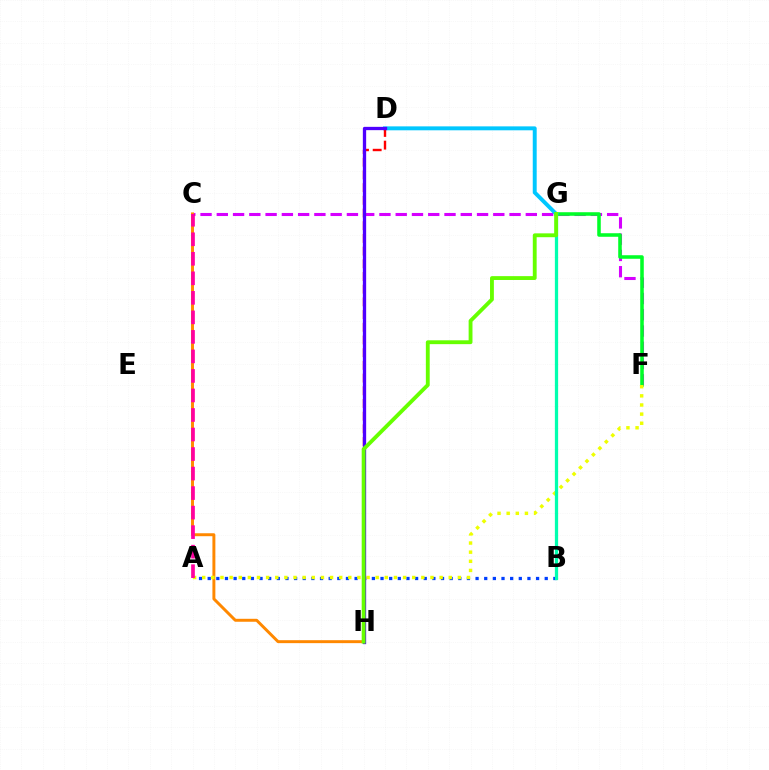{('A', 'B'): [{'color': '#003fff', 'line_style': 'dotted', 'thickness': 2.35}], ('C', 'F'): [{'color': '#d600ff', 'line_style': 'dashed', 'thickness': 2.21}], ('F', 'G'): [{'color': '#00ff27', 'line_style': 'solid', 'thickness': 2.56}], ('C', 'H'): [{'color': '#ff8800', 'line_style': 'solid', 'thickness': 2.13}], ('D', 'G'): [{'color': '#00c7ff', 'line_style': 'solid', 'thickness': 2.83}], ('A', 'F'): [{'color': '#eeff00', 'line_style': 'dotted', 'thickness': 2.48}], ('B', 'G'): [{'color': '#00ffaf', 'line_style': 'solid', 'thickness': 2.35}], ('D', 'H'): [{'color': '#ff0000', 'line_style': 'dashed', 'thickness': 1.72}, {'color': '#4f00ff', 'line_style': 'solid', 'thickness': 2.38}], ('A', 'C'): [{'color': '#ff00a0', 'line_style': 'dashed', 'thickness': 2.65}], ('G', 'H'): [{'color': '#66ff00', 'line_style': 'solid', 'thickness': 2.77}]}